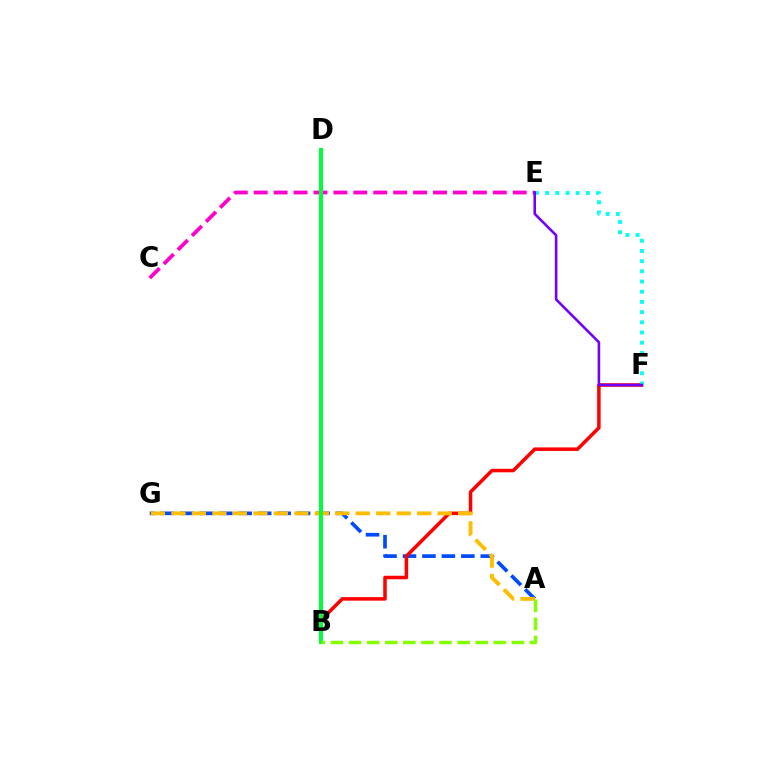{('A', 'G'): [{'color': '#004bff', 'line_style': 'dashed', 'thickness': 2.64}, {'color': '#ffbd00', 'line_style': 'dashed', 'thickness': 2.78}], ('C', 'E'): [{'color': '#ff00cf', 'line_style': 'dashed', 'thickness': 2.71}], ('B', 'F'): [{'color': '#ff0000', 'line_style': 'solid', 'thickness': 2.54}], ('E', 'F'): [{'color': '#00fff6', 'line_style': 'dotted', 'thickness': 2.77}, {'color': '#7200ff', 'line_style': 'solid', 'thickness': 1.86}], ('B', 'D'): [{'color': '#00ff39', 'line_style': 'solid', 'thickness': 2.89}], ('A', 'B'): [{'color': '#84ff00', 'line_style': 'dashed', 'thickness': 2.46}]}